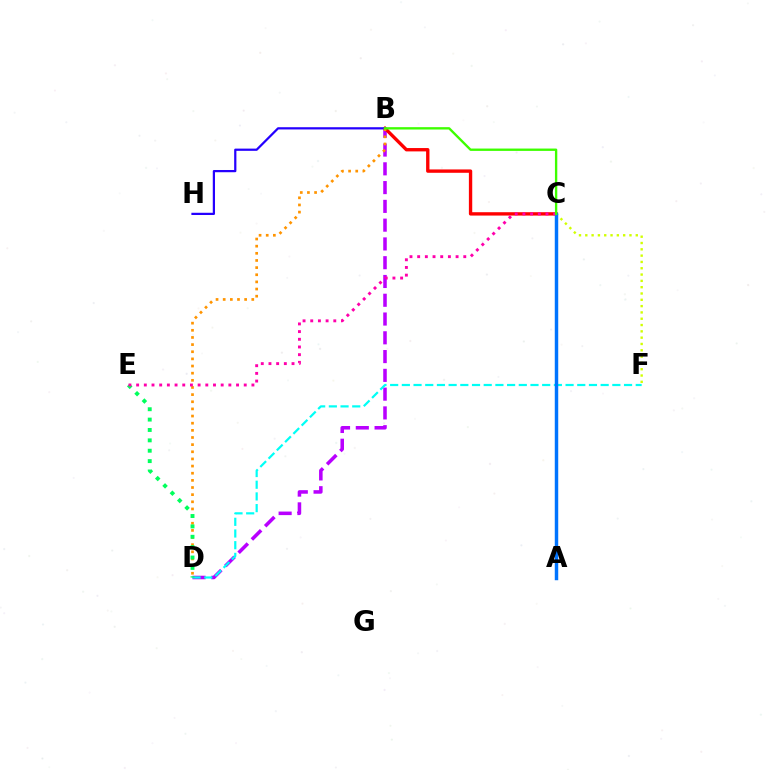{('B', 'D'): [{'color': '#b900ff', 'line_style': 'dashed', 'thickness': 2.55}, {'color': '#ff9400', 'line_style': 'dotted', 'thickness': 1.94}], ('D', 'F'): [{'color': '#00fff6', 'line_style': 'dashed', 'thickness': 1.59}], ('B', 'C'): [{'color': '#ff0000', 'line_style': 'solid', 'thickness': 2.41}, {'color': '#3dff00', 'line_style': 'solid', 'thickness': 1.69}], ('B', 'H'): [{'color': '#2500ff', 'line_style': 'solid', 'thickness': 1.61}], ('C', 'F'): [{'color': '#d1ff00', 'line_style': 'dotted', 'thickness': 1.71}], ('D', 'E'): [{'color': '#00ff5c', 'line_style': 'dotted', 'thickness': 2.82}], ('A', 'C'): [{'color': '#0074ff', 'line_style': 'solid', 'thickness': 2.48}], ('C', 'E'): [{'color': '#ff00ac', 'line_style': 'dotted', 'thickness': 2.09}]}